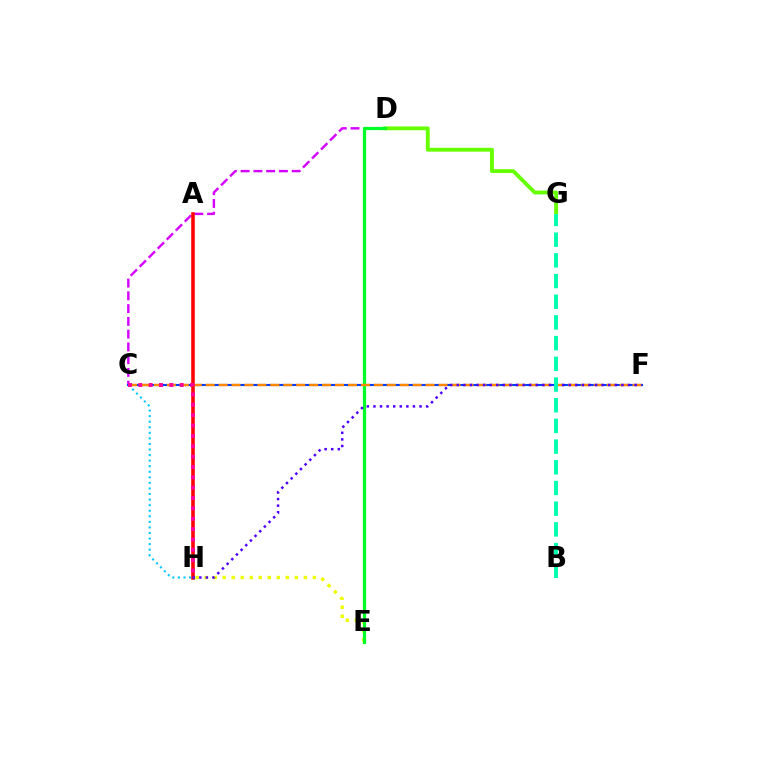{('C', 'D'): [{'color': '#d600ff', 'line_style': 'dashed', 'thickness': 1.73}], ('E', 'H'): [{'color': '#eeff00', 'line_style': 'dotted', 'thickness': 2.45}], ('C', 'F'): [{'color': '#003fff', 'line_style': 'solid', 'thickness': 1.52}, {'color': '#ff8800', 'line_style': 'dashed', 'thickness': 1.76}], ('D', 'G'): [{'color': '#66ff00', 'line_style': 'solid', 'thickness': 2.76}], ('A', 'H'): [{'color': '#ff0000', 'line_style': 'solid', 'thickness': 2.57}], ('D', 'E'): [{'color': '#00ff27', 'line_style': 'solid', 'thickness': 2.31}], ('F', 'H'): [{'color': '#4f00ff', 'line_style': 'dotted', 'thickness': 1.79}], ('B', 'G'): [{'color': '#00ffaf', 'line_style': 'dashed', 'thickness': 2.81}], ('C', 'H'): [{'color': '#00c7ff', 'line_style': 'dotted', 'thickness': 1.51}, {'color': '#ff00a0', 'line_style': 'dotted', 'thickness': 2.81}]}